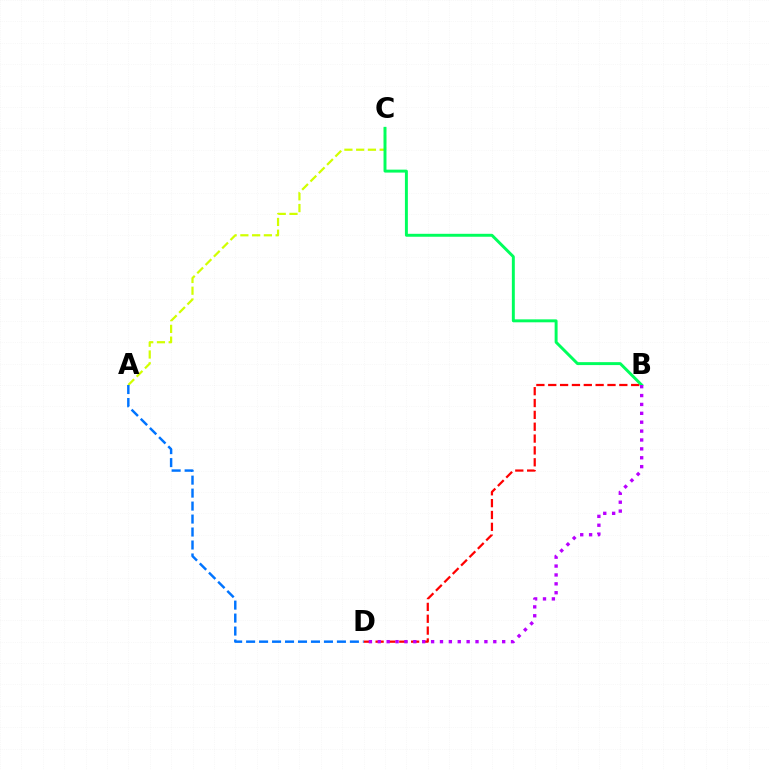{('B', 'D'): [{'color': '#ff0000', 'line_style': 'dashed', 'thickness': 1.61}, {'color': '#b900ff', 'line_style': 'dotted', 'thickness': 2.41}], ('A', 'C'): [{'color': '#d1ff00', 'line_style': 'dashed', 'thickness': 1.6}], ('B', 'C'): [{'color': '#00ff5c', 'line_style': 'solid', 'thickness': 2.12}], ('A', 'D'): [{'color': '#0074ff', 'line_style': 'dashed', 'thickness': 1.76}]}